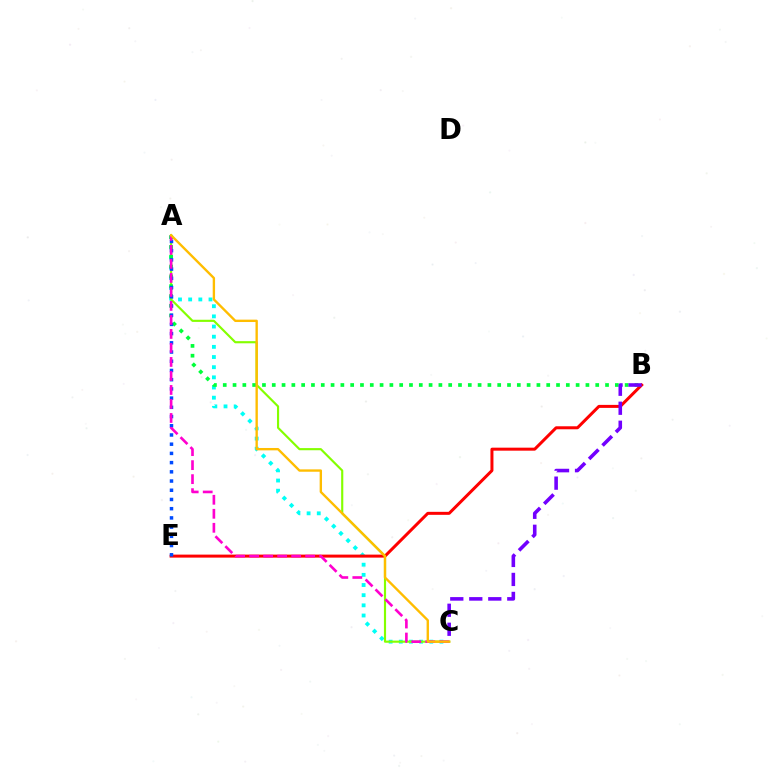{('A', 'C'): [{'color': '#00fff6', 'line_style': 'dotted', 'thickness': 2.76}, {'color': '#84ff00', 'line_style': 'solid', 'thickness': 1.55}, {'color': '#ff00cf', 'line_style': 'dashed', 'thickness': 1.9}, {'color': '#ffbd00', 'line_style': 'solid', 'thickness': 1.7}], ('B', 'E'): [{'color': '#ff0000', 'line_style': 'solid', 'thickness': 2.16}], ('A', 'B'): [{'color': '#00ff39', 'line_style': 'dotted', 'thickness': 2.66}], ('A', 'E'): [{'color': '#004bff', 'line_style': 'dotted', 'thickness': 2.5}], ('B', 'C'): [{'color': '#7200ff', 'line_style': 'dashed', 'thickness': 2.58}]}